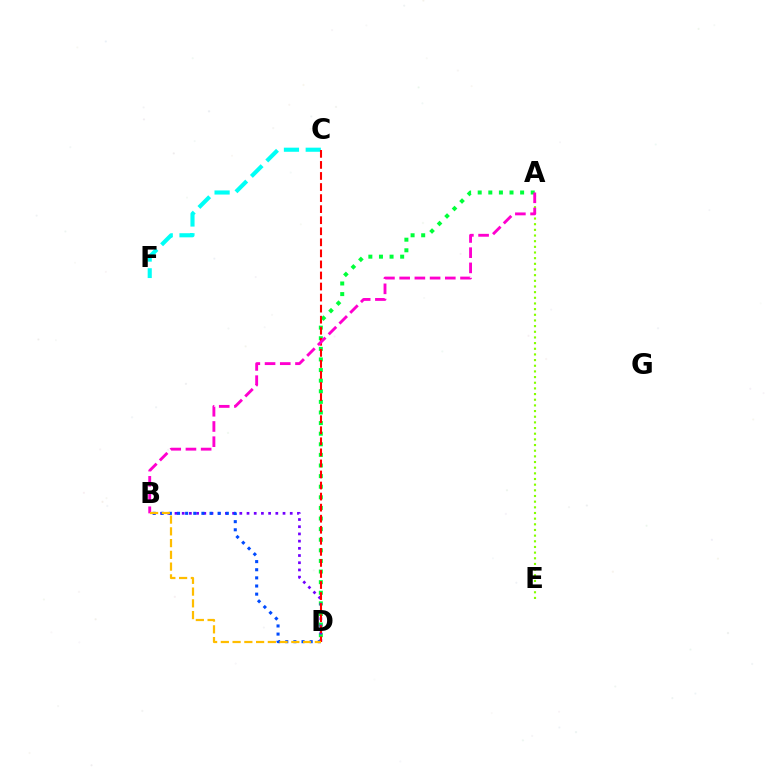{('A', 'D'): [{'color': '#00ff39', 'line_style': 'dotted', 'thickness': 2.88}], ('A', 'E'): [{'color': '#84ff00', 'line_style': 'dotted', 'thickness': 1.54}], ('B', 'D'): [{'color': '#7200ff', 'line_style': 'dotted', 'thickness': 1.96}, {'color': '#004bff', 'line_style': 'dotted', 'thickness': 2.21}, {'color': '#ffbd00', 'line_style': 'dashed', 'thickness': 1.6}], ('C', 'F'): [{'color': '#00fff6', 'line_style': 'dashed', 'thickness': 2.96}], ('C', 'D'): [{'color': '#ff0000', 'line_style': 'dashed', 'thickness': 1.5}], ('A', 'B'): [{'color': '#ff00cf', 'line_style': 'dashed', 'thickness': 2.07}]}